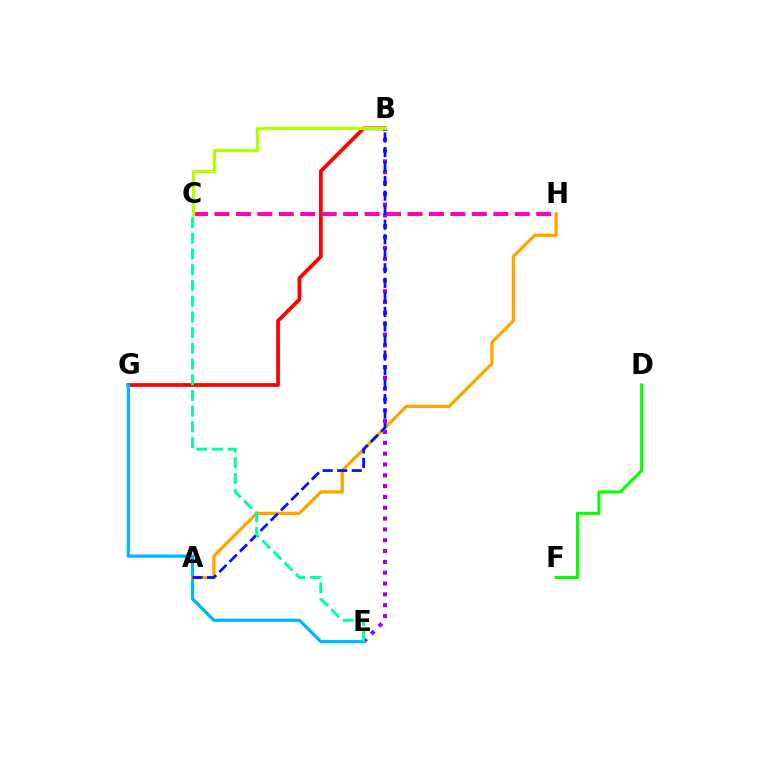{('B', 'G'): [{'color': '#ff0000', 'line_style': 'solid', 'thickness': 2.69}], ('B', 'E'): [{'color': '#9b00ff', 'line_style': 'dotted', 'thickness': 2.94}], ('E', 'G'): [{'color': '#00b5ff', 'line_style': 'solid', 'thickness': 2.32}], ('C', 'H'): [{'color': '#ff00bd', 'line_style': 'dashed', 'thickness': 2.91}], ('A', 'H'): [{'color': '#ffa500', 'line_style': 'solid', 'thickness': 2.34}], ('B', 'C'): [{'color': '#b3ff00', 'line_style': 'solid', 'thickness': 2.28}], ('D', 'F'): [{'color': '#08ff00', 'line_style': 'solid', 'thickness': 2.23}], ('A', 'B'): [{'color': '#0010ff', 'line_style': 'dashed', 'thickness': 1.97}], ('C', 'E'): [{'color': '#00ff9d', 'line_style': 'dashed', 'thickness': 2.14}]}